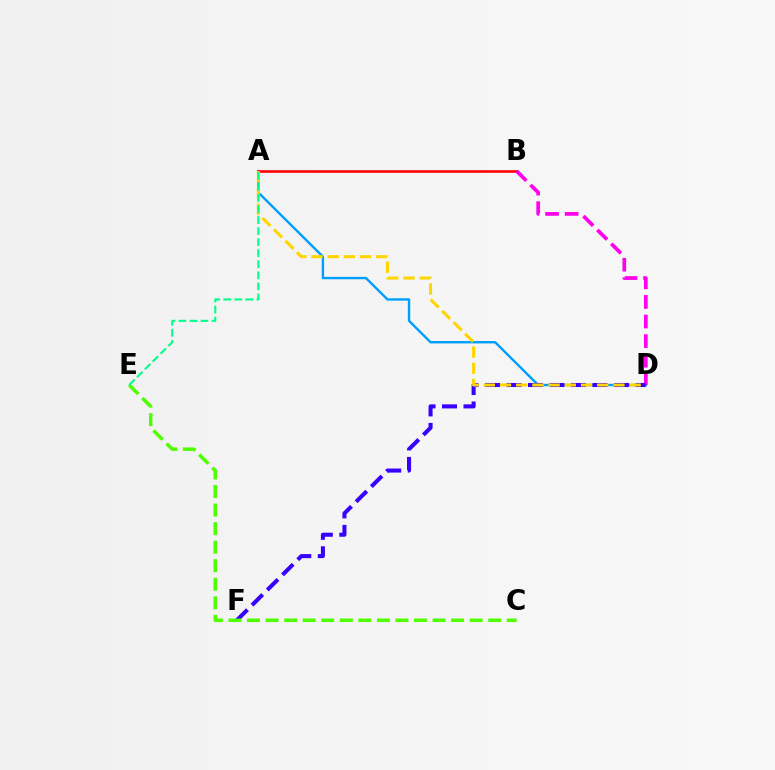{('A', 'D'): [{'color': '#009eff', 'line_style': 'solid', 'thickness': 1.72}, {'color': '#ffd500', 'line_style': 'dashed', 'thickness': 2.2}], ('A', 'B'): [{'color': '#ff0000', 'line_style': 'solid', 'thickness': 1.88}], ('B', 'D'): [{'color': '#ff00ed', 'line_style': 'dashed', 'thickness': 2.66}], ('D', 'F'): [{'color': '#3700ff', 'line_style': 'dashed', 'thickness': 2.92}], ('C', 'E'): [{'color': '#4fff00', 'line_style': 'dashed', 'thickness': 2.52}], ('A', 'E'): [{'color': '#00ff86', 'line_style': 'dashed', 'thickness': 1.5}]}